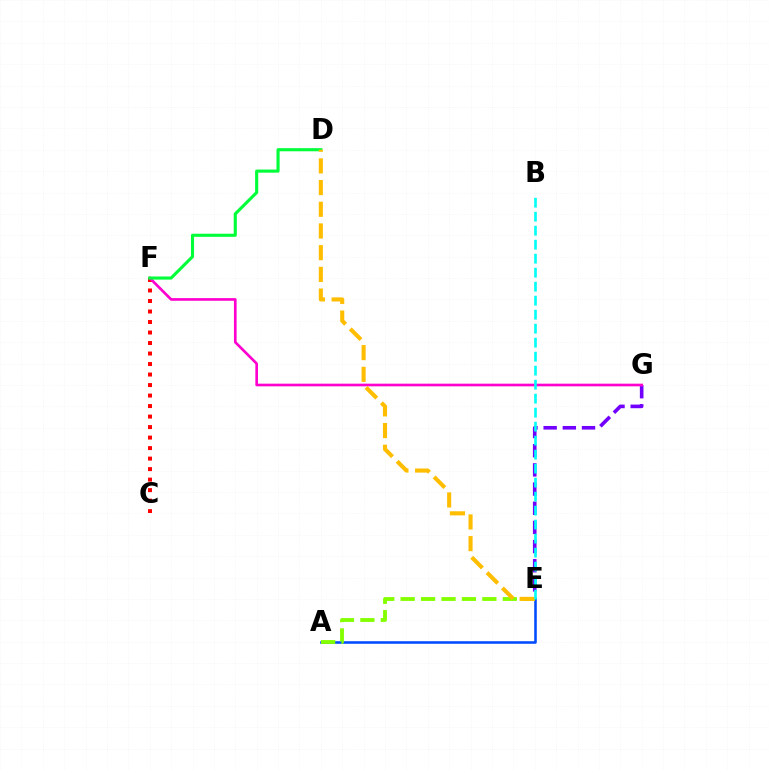{('A', 'E'): [{'color': '#004bff', 'line_style': 'solid', 'thickness': 1.84}, {'color': '#84ff00', 'line_style': 'dashed', 'thickness': 2.77}], ('E', 'G'): [{'color': '#7200ff', 'line_style': 'dashed', 'thickness': 2.61}], ('C', 'F'): [{'color': '#ff0000', 'line_style': 'dotted', 'thickness': 2.85}], ('F', 'G'): [{'color': '#ff00cf', 'line_style': 'solid', 'thickness': 1.92}], ('D', 'F'): [{'color': '#00ff39', 'line_style': 'solid', 'thickness': 2.24}], ('D', 'E'): [{'color': '#ffbd00', 'line_style': 'dashed', 'thickness': 2.95}], ('B', 'E'): [{'color': '#00fff6', 'line_style': 'dashed', 'thickness': 1.9}]}